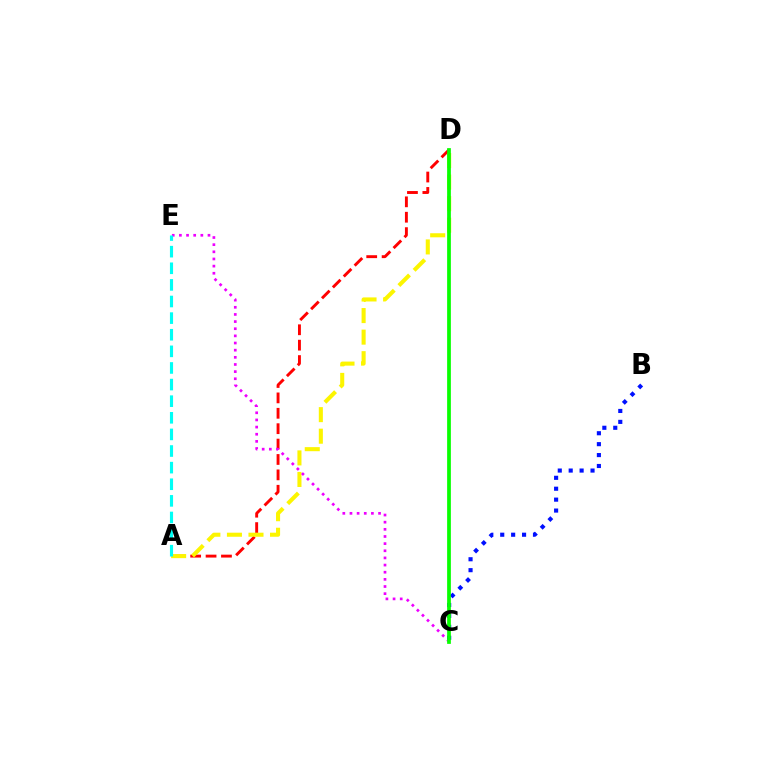{('B', 'C'): [{'color': '#0010ff', 'line_style': 'dotted', 'thickness': 2.97}], ('A', 'D'): [{'color': '#ff0000', 'line_style': 'dashed', 'thickness': 2.09}, {'color': '#fcf500', 'line_style': 'dashed', 'thickness': 2.93}], ('C', 'E'): [{'color': '#ee00ff', 'line_style': 'dotted', 'thickness': 1.94}], ('A', 'E'): [{'color': '#00fff6', 'line_style': 'dashed', 'thickness': 2.26}], ('C', 'D'): [{'color': '#08ff00', 'line_style': 'solid', 'thickness': 2.69}]}